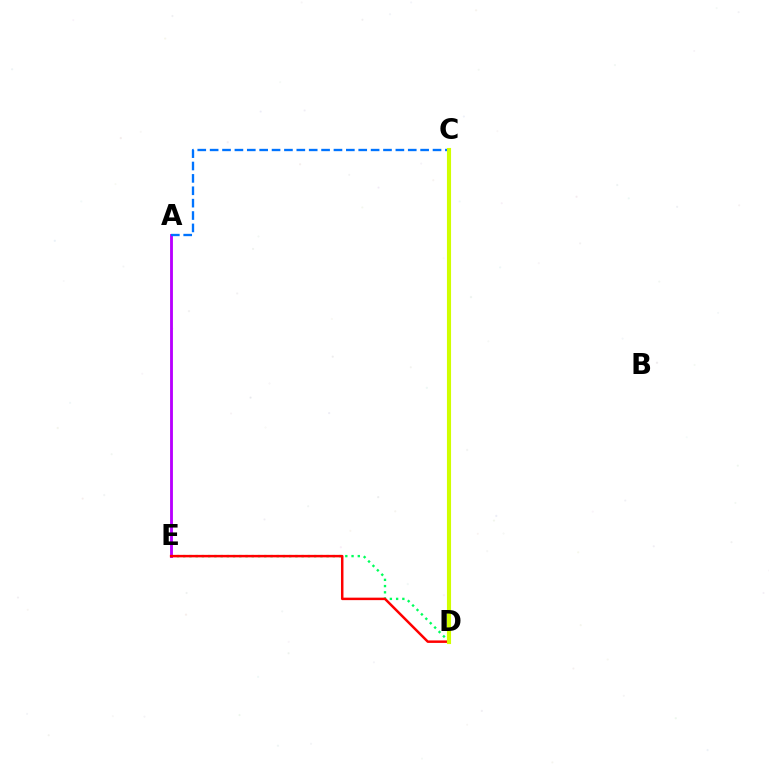{('D', 'E'): [{'color': '#00ff5c', 'line_style': 'dotted', 'thickness': 1.69}, {'color': '#ff0000', 'line_style': 'solid', 'thickness': 1.79}], ('A', 'E'): [{'color': '#b900ff', 'line_style': 'solid', 'thickness': 2.06}], ('A', 'C'): [{'color': '#0074ff', 'line_style': 'dashed', 'thickness': 1.68}], ('C', 'D'): [{'color': '#d1ff00', 'line_style': 'solid', 'thickness': 2.96}]}